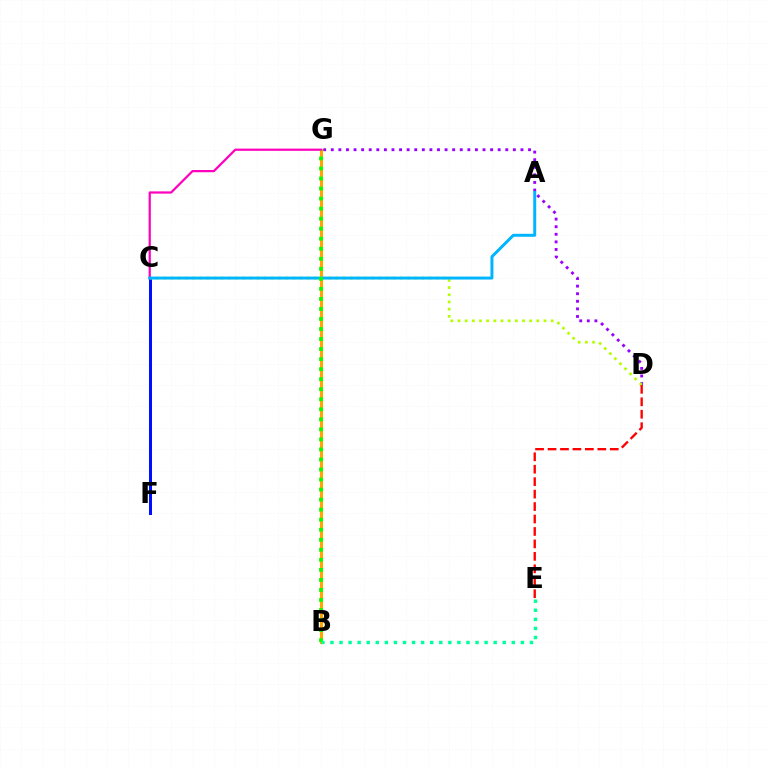{('B', 'G'): [{'color': '#ffa500', 'line_style': 'solid', 'thickness': 2.22}, {'color': '#08ff00', 'line_style': 'dotted', 'thickness': 2.73}], ('C', 'F'): [{'color': '#0010ff', 'line_style': 'solid', 'thickness': 2.16}], ('D', 'G'): [{'color': '#9b00ff', 'line_style': 'dotted', 'thickness': 2.06}], ('C', 'D'): [{'color': '#b3ff00', 'line_style': 'dotted', 'thickness': 1.95}], ('C', 'G'): [{'color': '#ff00bd', 'line_style': 'solid', 'thickness': 1.61}], ('D', 'E'): [{'color': '#ff0000', 'line_style': 'dashed', 'thickness': 1.69}], ('A', 'C'): [{'color': '#00b5ff', 'line_style': 'solid', 'thickness': 2.14}], ('B', 'E'): [{'color': '#00ff9d', 'line_style': 'dotted', 'thickness': 2.46}]}